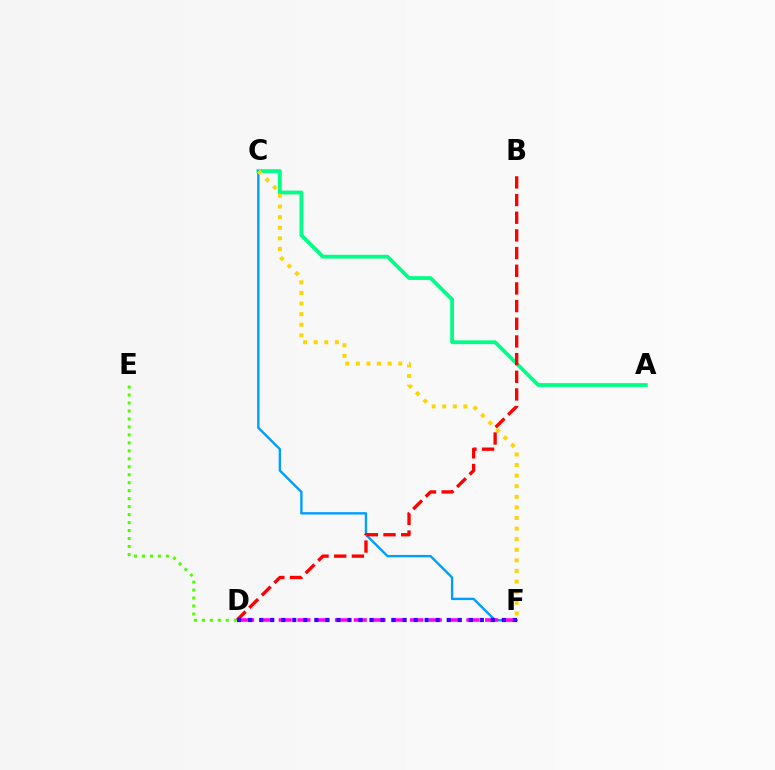{('A', 'C'): [{'color': '#00ff86', 'line_style': 'solid', 'thickness': 2.73}], ('C', 'F'): [{'color': '#009eff', 'line_style': 'solid', 'thickness': 1.72}, {'color': '#ffd500', 'line_style': 'dotted', 'thickness': 2.88}], ('B', 'D'): [{'color': '#ff0000', 'line_style': 'dashed', 'thickness': 2.4}], ('D', 'E'): [{'color': '#4fff00', 'line_style': 'dotted', 'thickness': 2.17}], ('D', 'F'): [{'color': '#ff00ed', 'line_style': 'dashed', 'thickness': 2.55}, {'color': '#3700ff', 'line_style': 'dotted', 'thickness': 3.0}]}